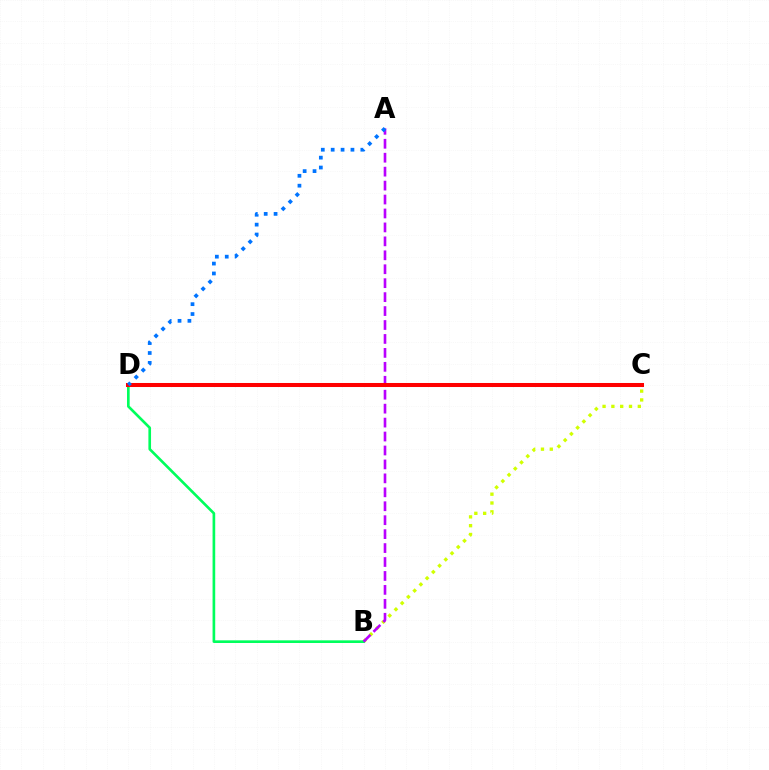{('B', 'C'): [{'color': '#d1ff00', 'line_style': 'dotted', 'thickness': 2.39}], ('B', 'D'): [{'color': '#00ff5c', 'line_style': 'solid', 'thickness': 1.91}], ('A', 'B'): [{'color': '#b900ff', 'line_style': 'dashed', 'thickness': 1.89}], ('C', 'D'): [{'color': '#ff0000', 'line_style': 'solid', 'thickness': 2.9}], ('A', 'D'): [{'color': '#0074ff', 'line_style': 'dotted', 'thickness': 2.69}]}